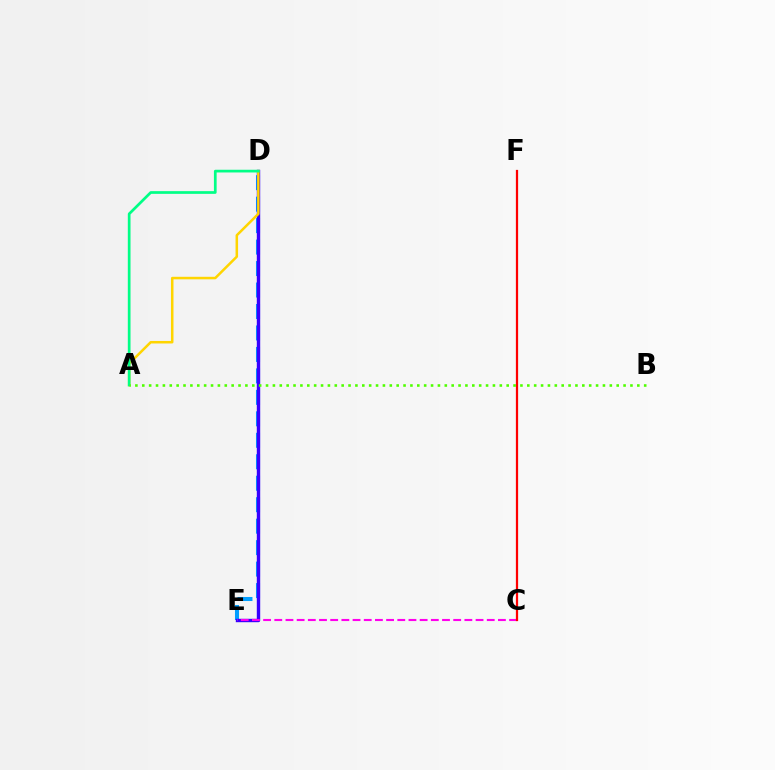{('D', 'E'): [{'color': '#009eff', 'line_style': 'dashed', 'thickness': 2.92}, {'color': '#3700ff', 'line_style': 'solid', 'thickness': 2.45}], ('A', 'D'): [{'color': '#ffd500', 'line_style': 'solid', 'thickness': 1.81}, {'color': '#00ff86', 'line_style': 'solid', 'thickness': 1.95}], ('C', 'E'): [{'color': '#ff00ed', 'line_style': 'dashed', 'thickness': 1.52}], ('C', 'F'): [{'color': '#ff0000', 'line_style': 'solid', 'thickness': 1.61}], ('A', 'B'): [{'color': '#4fff00', 'line_style': 'dotted', 'thickness': 1.87}]}